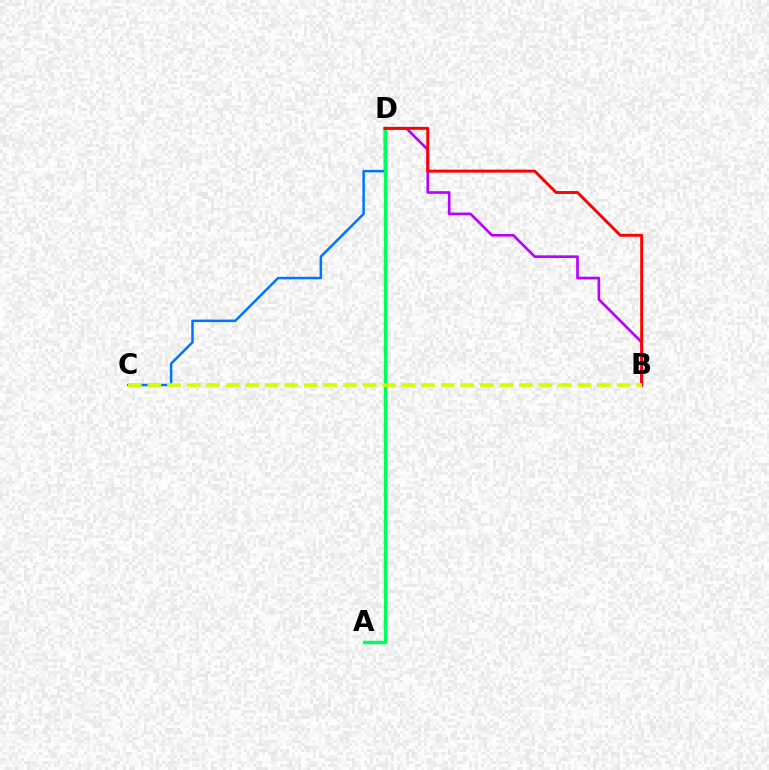{('C', 'D'): [{'color': '#0074ff', 'line_style': 'solid', 'thickness': 1.8}], ('A', 'D'): [{'color': '#00ff5c', 'line_style': 'solid', 'thickness': 2.48}], ('B', 'D'): [{'color': '#b900ff', 'line_style': 'solid', 'thickness': 1.91}, {'color': '#ff0000', 'line_style': 'solid', 'thickness': 2.11}], ('B', 'C'): [{'color': '#d1ff00', 'line_style': 'dashed', 'thickness': 2.66}]}